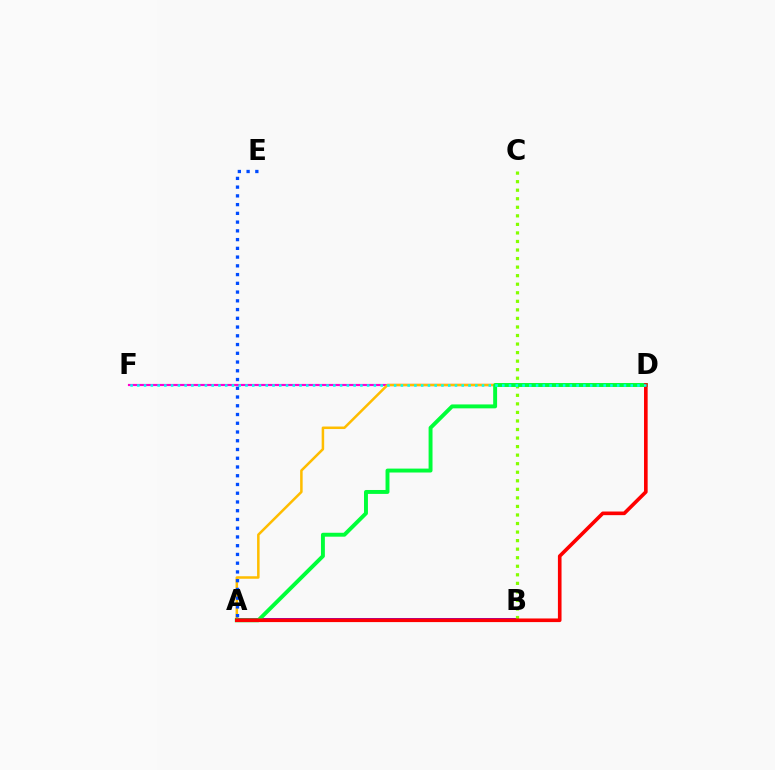{('A', 'B'): [{'color': '#7200ff', 'line_style': 'solid', 'thickness': 2.84}], ('D', 'F'): [{'color': '#ff00cf', 'line_style': 'solid', 'thickness': 1.56}, {'color': '#00fff6', 'line_style': 'dotted', 'thickness': 1.84}], ('A', 'D'): [{'color': '#ffbd00', 'line_style': 'solid', 'thickness': 1.81}, {'color': '#00ff39', 'line_style': 'solid', 'thickness': 2.82}, {'color': '#ff0000', 'line_style': 'solid', 'thickness': 2.61}], ('B', 'C'): [{'color': '#84ff00', 'line_style': 'dotted', 'thickness': 2.32}], ('A', 'E'): [{'color': '#004bff', 'line_style': 'dotted', 'thickness': 2.38}]}